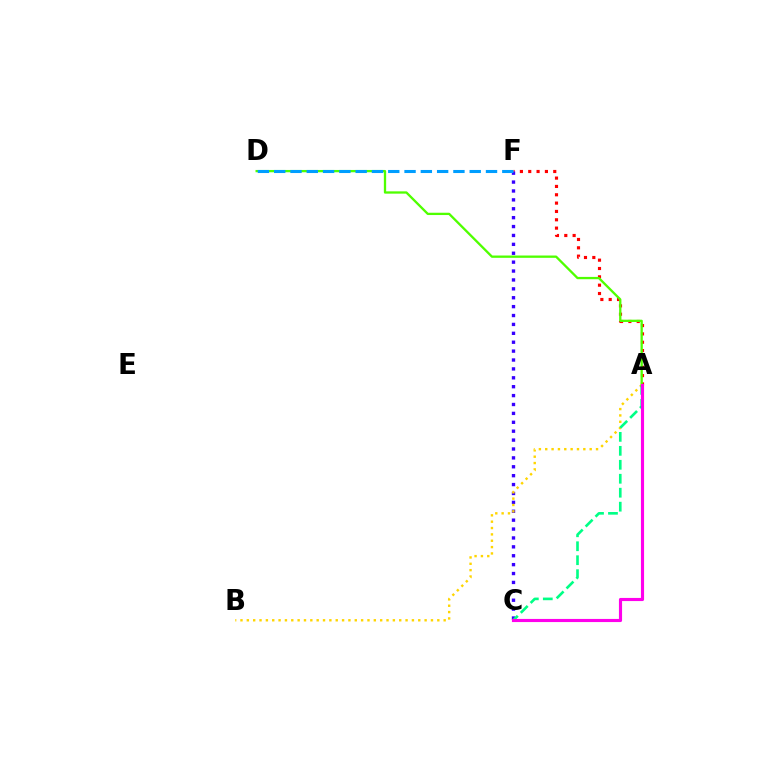{('A', 'F'): [{'color': '#ff0000', 'line_style': 'dotted', 'thickness': 2.27}], ('A', 'D'): [{'color': '#4fff00', 'line_style': 'solid', 'thickness': 1.66}], ('C', 'F'): [{'color': '#3700ff', 'line_style': 'dotted', 'thickness': 2.42}], ('A', 'B'): [{'color': '#ffd500', 'line_style': 'dotted', 'thickness': 1.73}], ('A', 'C'): [{'color': '#00ff86', 'line_style': 'dashed', 'thickness': 1.9}, {'color': '#ff00ed', 'line_style': 'solid', 'thickness': 2.26}], ('D', 'F'): [{'color': '#009eff', 'line_style': 'dashed', 'thickness': 2.21}]}